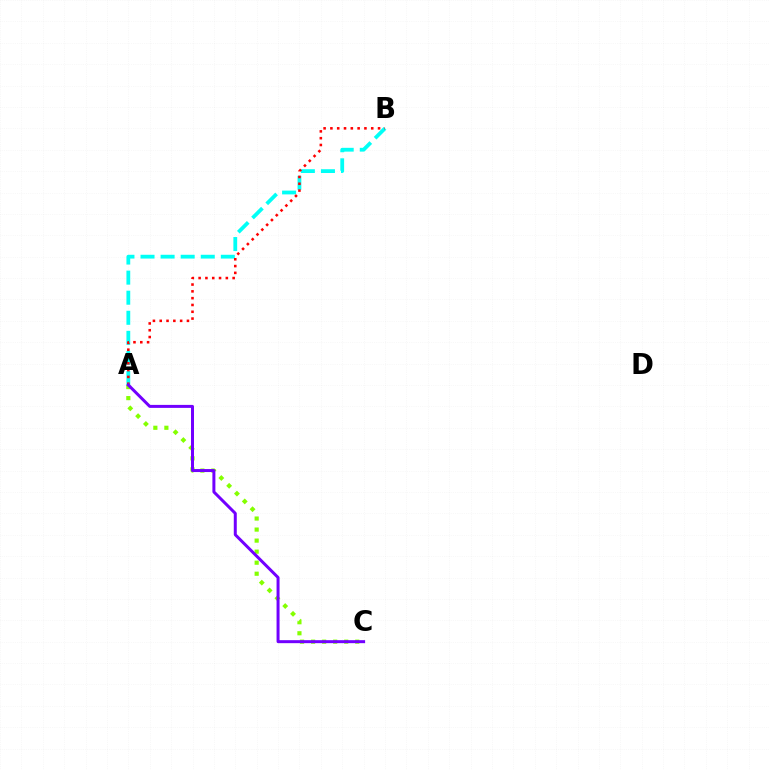{('A', 'C'): [{'color': '#84ff00', 'line_style': 'dotted', 'thickness': 3.0}, {'color': '#7200ff', 'line_style': 'solid', 'thickness': 2.15}], ('A', 'B'): [{'color': '#00fff6', 'line_style': 'dashed', 'thickness': 2.73}, {'color': '#ff0000', 'line_style': 'dotted', 'thickness': 1.85}]}